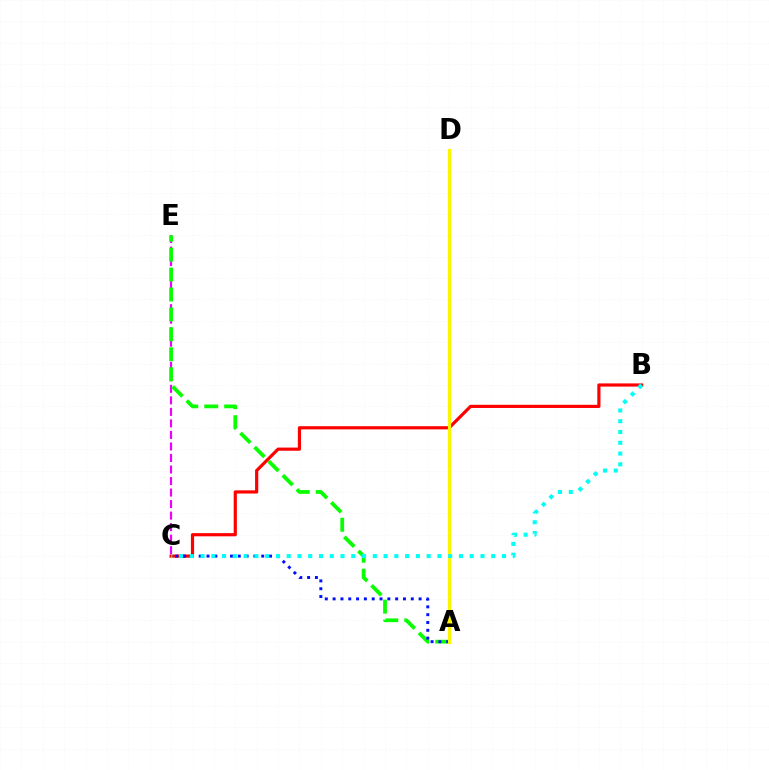{('C', 'E'): [{'color': '#ee00ff', 'line_style': 'dashed', 'thickness': 1.57}], ('A', 'E'): [{'color': '#08ff00', 'line_style': 'dashed', 'thickness': 2.71}], ('B', 'C'): [{'color': '#ff0000', 'line_style': 'solid', 'thickness': 2.29}, {'color': '#00fff6', 'line_style': 'dotted', 'thickness': 2.93}], ('A', 'C'): [{'color': '#0010ff', 'line_style': 'dotted', 'thickness': 2.12}], ('A', 'D'): [{'color': '#fcf500', 'line_style': 'solid', 'thickness': 2.31}]}